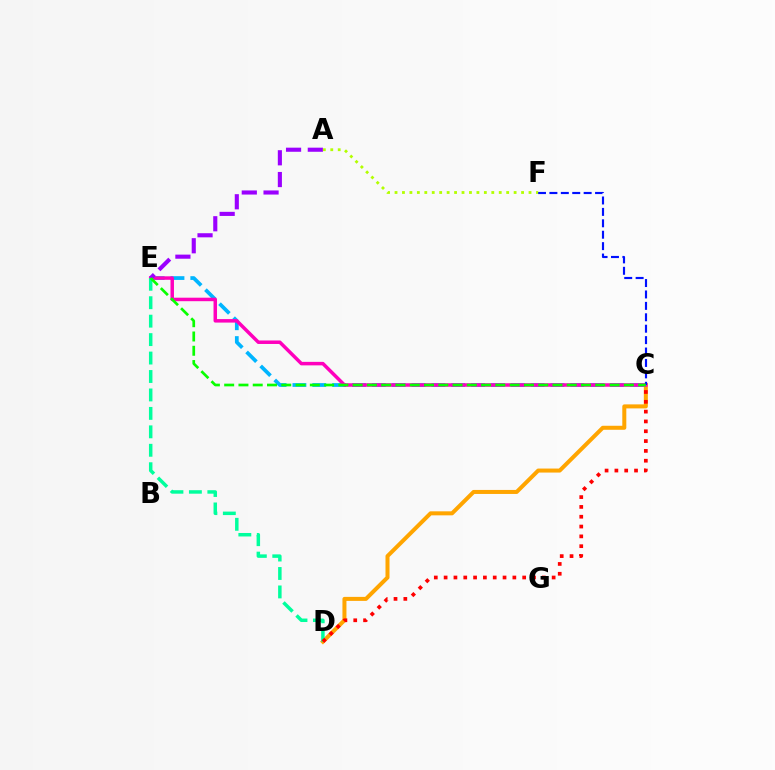{('C', 'D'): [{'color': '#ffa500', 'line_style': 'solid', 'thickness': 2.89}, {'color': '#ff0000', 'line_style': 'dotted', 'thickness': 2.67}], ('C', 'E'): [{'color': '#00b5ff', 'line_style': 'dashed', 'thickness': 2.7}, {'color': '#ff00bd', 'line_style': 'solid', 'thickness': 2.51}, {'color': '#08ff00', 'line_style': 'dashed', 'thickness': 1.94}], ('A', 'E'): [{'color': '#9b00ff', 'line_style': 'dashed', 'thickness': 2.96}], ('D', 'E'): [{'color': '#00ff9d', 'line_style': 'dashed', 'thickness': 2.51}], ('C', 'F'): [{'color': '#0010ff', 'line_style': 'dashed', 'thickness': 1.55}], ('A', 'F'): [{'color': '#b3ff00', 'line_style': 'dotted', 'thickness': 2.02}]}